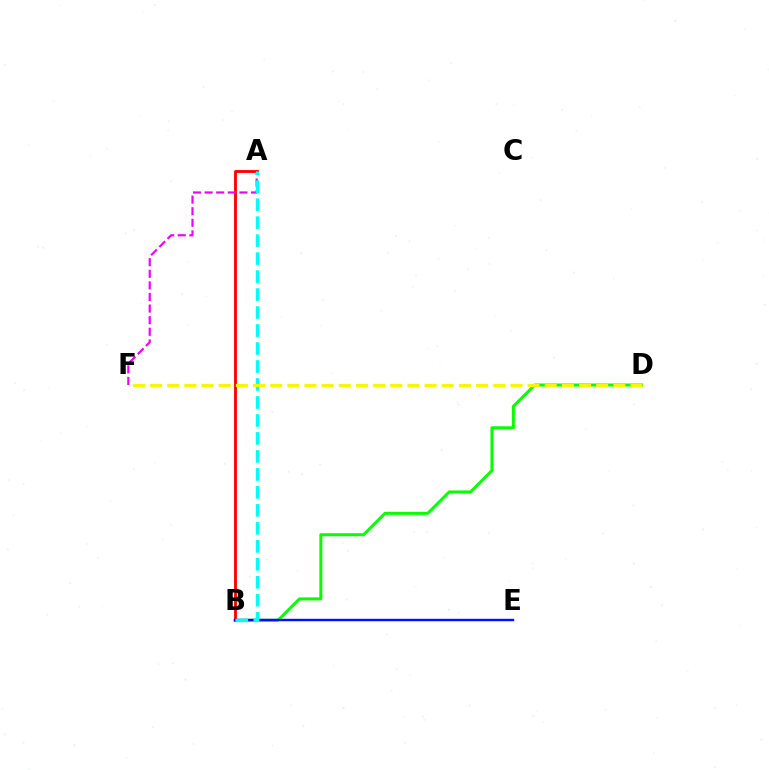{('B', 'D'): [{'color': '#08ff00', 'line_style': 'solid', 'thickness': 2.16}], ('A', 'B'): [{'color': '#ff0000', 'line_style': 'solid', 'thickness': 2.05}, {'color': '#00fff6', 'line_style': 'dashed', 'thickness': 2.44}], ('A', 'F'): [{'color': '#ee00ff', 'line_style': 'dashed', 'thickness': 1.58}], ('B', 'E'): [{'color': '#0010ff', 'line_style': 'solid', 'thickness': 1.73}], ('D', 'F'): [{'color': '#fcf500', 'line_style': 'dashed', 'thickness': 2.33}]}